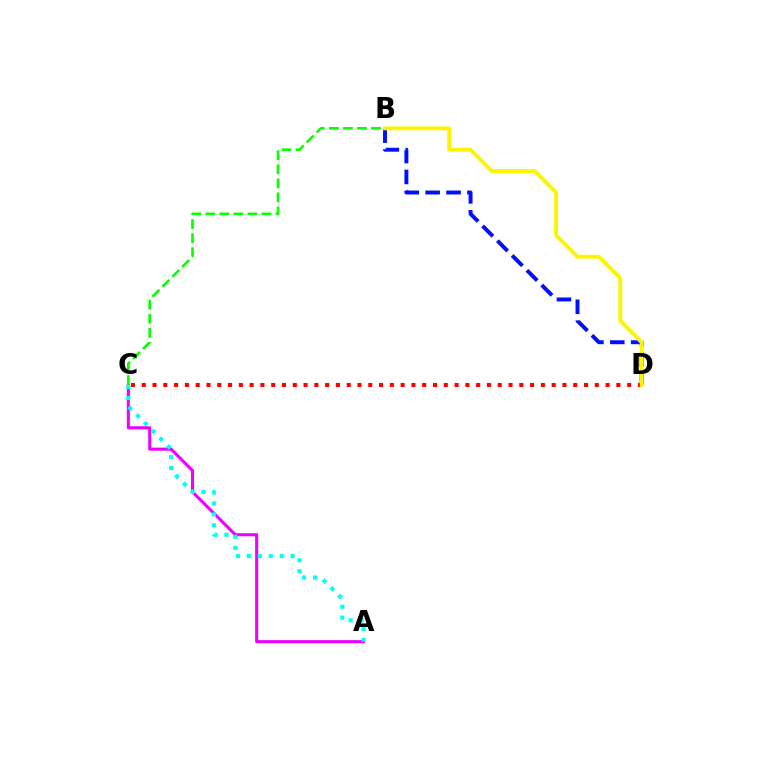{('B', 'D'): [{'color': '#0010ff', 'line_style': 'dashed', 'thickness': 2.84}, {'color': '#fcf500', 'line_style': 'solid', 'thickness': 2.79}], ('A', 'C'): [{'color': '#ee00ff', 'line_style': 'solid', 'thickness': 2.21}, {'color': '#00fff6', 'line_style': 'dotted', 'thickness': 2.98}], ('C', 'D'): [{'color': '#ff0000', 'line_style': 'dotted', 'thickness': 2.93}], ('B', 'C'): [{'color': '#08ff00', 'line_style': 'dashed', 'thickness': 1.91}]}